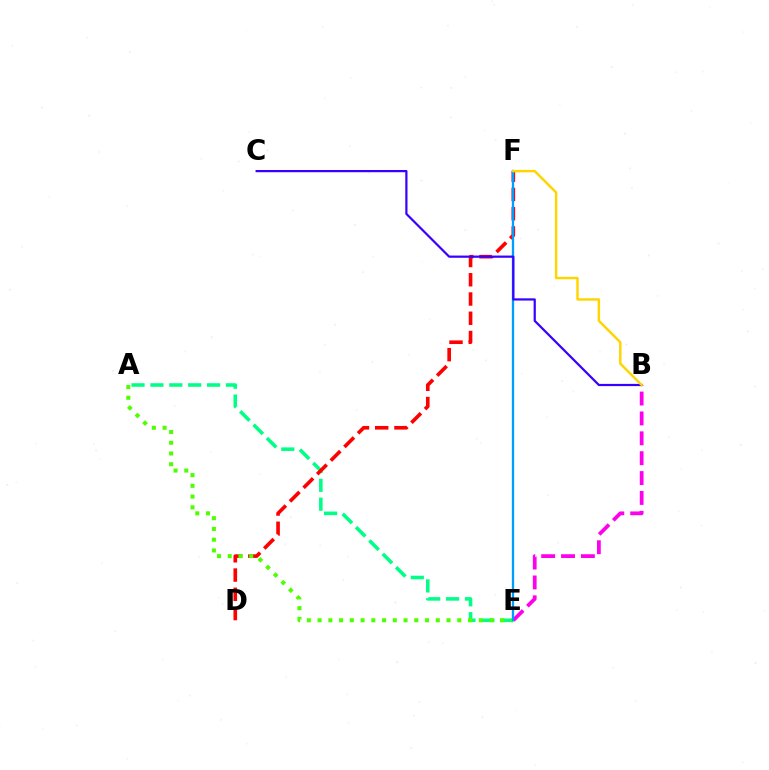{('A', 'E'): [{'color': '#00ff86', 'line_style': 'dashed', 'thickness': 2.57}, {'color': '#4fff00', 'line_style': 'dotted', 'thickness': 2.92}], ('B', 'E'): [{'color': '#ff00ed', 'line_style': 'dashed', 'thickness': 2.7}], ('D', 'F'): [{'color': '#ff0000', 'line_style': 'dashed', 'thickness': 2.62}], ('E', 'F'): [{'color': '#009eff', 'line_style': 'solid', 'thickness': 1.66}], ('B', 'C'): [{'color': '#3700ff', 'line_style': 'solid', 'thickness': 1.59}], ('B', 'F'): [{'color': '#ffd500', 'line_style': 'solid', 'thickness': 1.76}]}